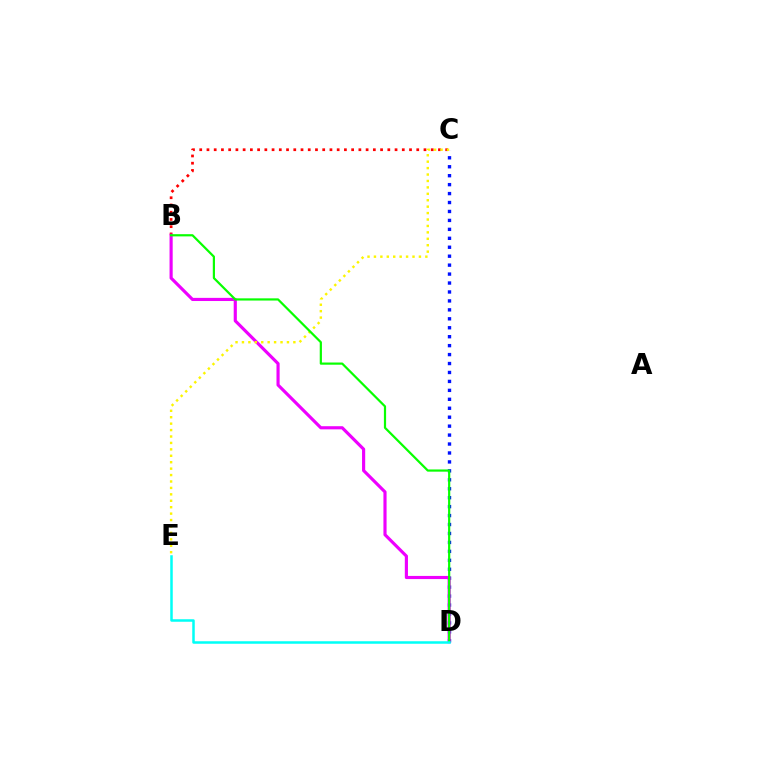{('B', 'C'): [{'color': '#ff0000', 'line_style': 'dotted', 'thickness': 1.97}], ('C', 'D'): [{'color': '#0010ff', 'line_style': 'dotted', 'thickness': 2.43}], ('B', 'D'): [{'color': '#ee00ff', 'line_style': 'solid', 'thickness': 2.27}, {'color': '#08ff00', 'line_style': 'solid', 'thickness': 1.59}], ('C', 'E'): [{'color': '#fcf500', 'line_style': 'dotted', 'thickness': 1.75}], ('D', 'E'): [{'color': '#00fff6', 'line_style': 'solid', 'thickness': 1.8}]}